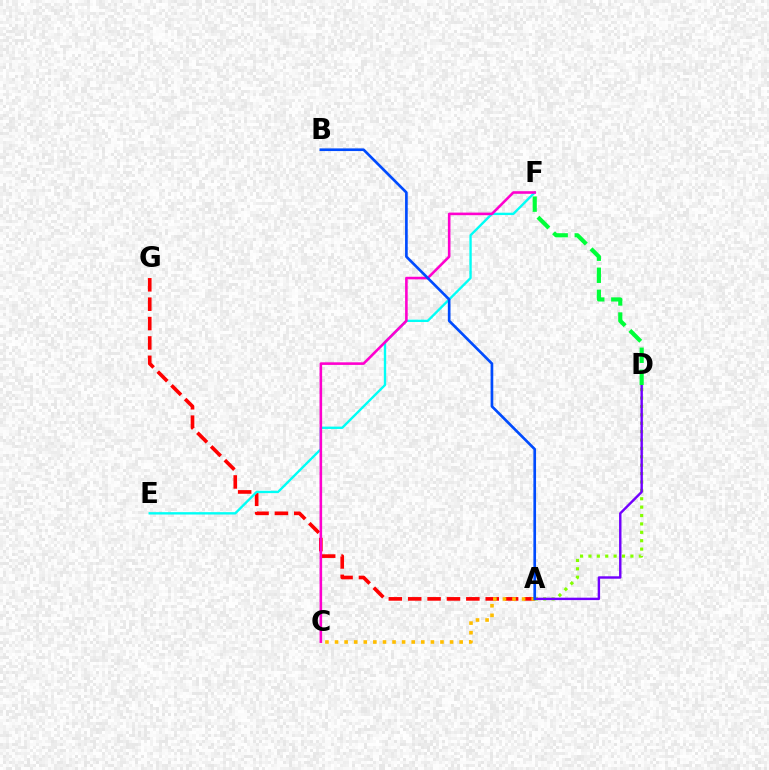{('A', 'D'): [{'color': '#84ff00', 'line_style': 'dotted', 'thickness': 2.28}, {'color': '#7200ff', 'line_style': 'solid', 'thickness': 1.74}], ('A', 'G'): [{'color': '#ff0000', 'line_style': 'dashed', 'thickness': 2.63}], ('E', 'F'): [{'color': '#00fff6', 'line_style': 'solid', 'thickness': 1.7}], ('A', 'C'): [{'color': '#ffbd00', 'line_style': 'dotted', 'thickness': 2.6}], ('C', 'F'): [{'color': '#ff00cf', 'line_style': 'solid', 'thickness': 1.87}], ('D', 'F'): [{'color': '#00ff39', 'line_style': 'dashed', 'thickness': 3.0}], ('A', 'B'): [{'color': '#004bff', 'line_style': 'solid', 'thickness': 1.92}]}